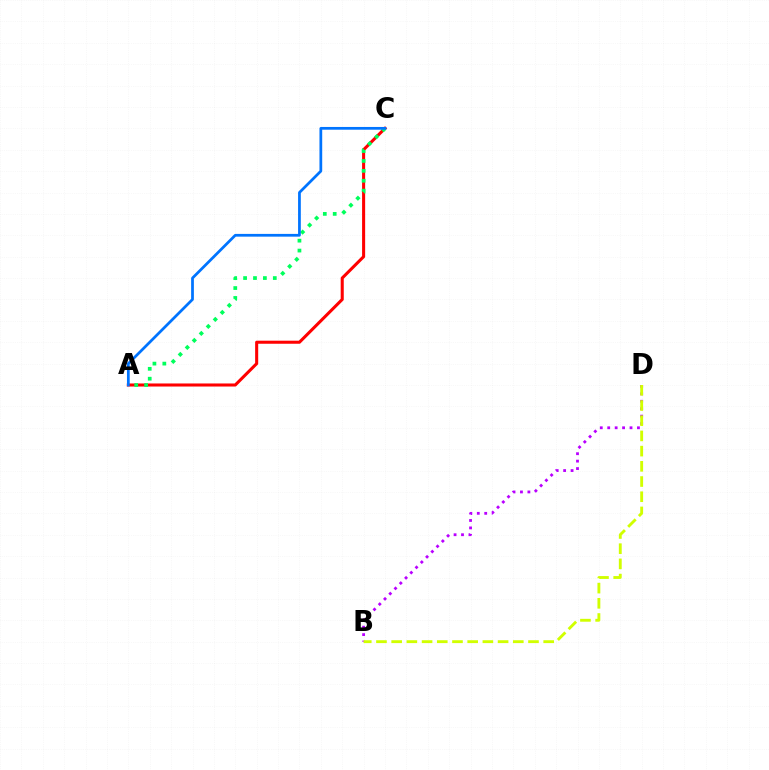{('B', 'D'): [{'color': '#b900ff', 'line_style': 'dotted', 'thickness': 2.02}, {'color': '#d1ff00', 'line_style': 'dashed', 'thickness': 2.07}], ('A', 'C'): [{'color': '#ff0000', 'line_style': 'solid', 'thickness': 2.2}, {'color': '#00ff5c', 'line_style': 'dotted', 'thickness': 2.69}, {'color': '#0074ff', 'line_style': 'solid', 'thickness': 1.98}]}